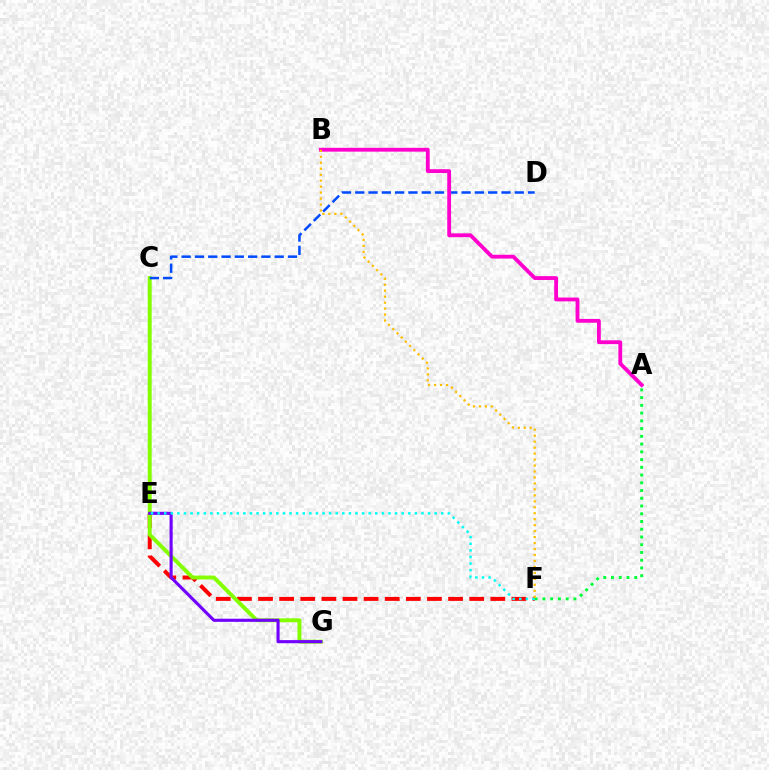{('E', 'F'): [{'color': '#ff0000', 'line_style': 'dashed', 'thickness': 2.87}, {'color': '#00fff6', 'line_style': 'dotted', 'thickness': 1.79}], ('C', 'G'): [{'color': '#84ff00', 'line_style': 'solid', 'thickness': 2.82}], ('E', 'G'): [{'color': '#7200ff', 'line_style': 'solid', 'thickness': 2.24}], ('A', 'F'): [{'color': '#00ff39', 'line_style': 'dotted', 'thickness': 2.1}], ('C', 'D'): [{'color': '#004bff', 'line_style': 'dashed', 'thickness': 1.81}], ('A', 'B'): [{'color': '#ff00cf', 'line_style': 'solid', 'thickness': 2.75}], ('B', 'F'): [{'color': '#ffbd00', 'line_style': 'dotted', 'thickness': 1.62}]}